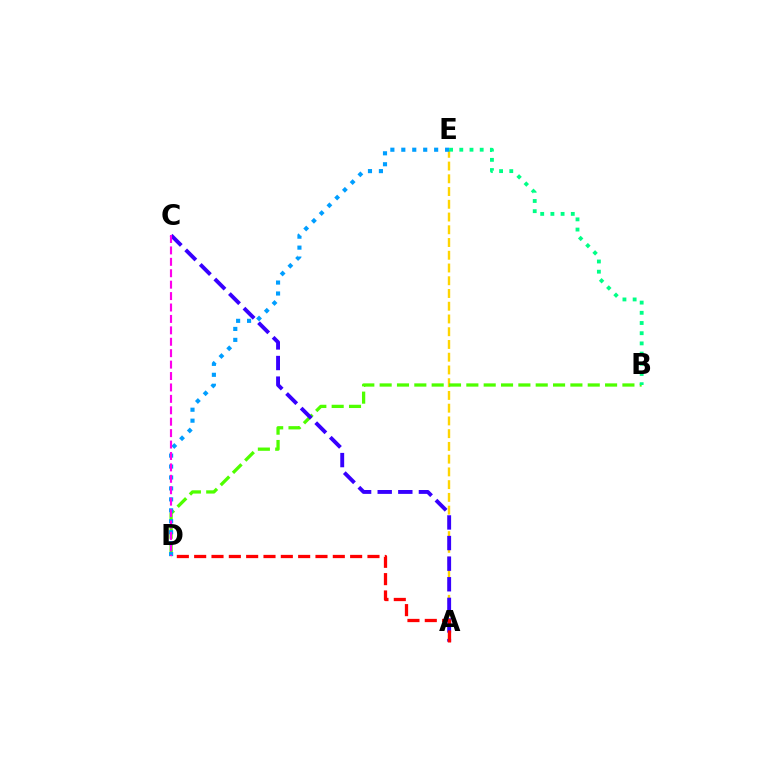{('A', 'E'): [{'color': '#ffd500', 'line_style': 'dashed', 'thickness': 1.73}], ('B', 'D'): [{'color': '#4fff00', 'line_style': 'dashed', 'thickness': 2.36}], ('A', 'C'): [{'color': '#3700ff', 'line_style': 'dashed', 'thickness': 2.8}], ('B', 'E'): [{'color': '#00ff86', 'line_style': 'dotted', 'thickness': 2.77}], ('D', 'E'): [{'color': '#009eff', 'line_style': 'dotted', 'thickness': 2.97}], ('A', 'D'): [{'color': '#ff0000', 'line_style': 'dashed', 'thickness': 2.35}], ('C', 'D'): [{'color': '#ff00ed', 'line_style': 'dashed', 'thickness': 1.55}]}